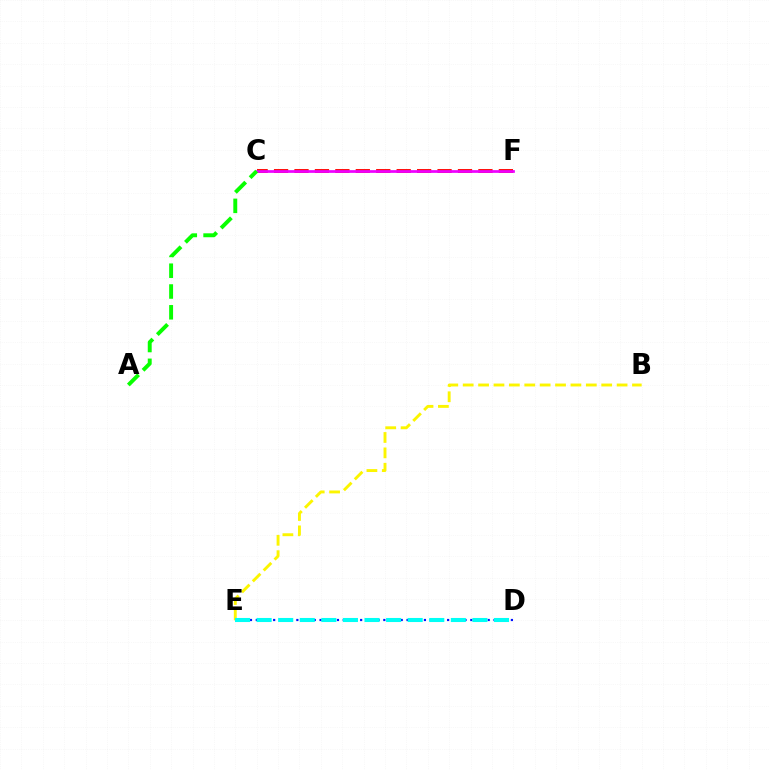{('B', 'E'): [{'color': '#fcf500', 'line_style': 'dashed', 'thickness': 2.09}], ('D', 'E'): [{'color': '#0010ff', 'line_style': 'dotted', 'thickness': 1.58}, {'color': '#00fff6', 'line_style': 'dashed', 'thickness': 2.93}], ('C', 'F'): [{'color': '#ff0000', 'line_style': 'dashed', 'thickness': 2.78}, {'color': '#ee00ff', 'line_style': 'solid', 'thickness': 1.96}], ('A', 'C'): [{'color': '#08ff00', 'line_style': 'dashed', 'thickness': 2.82}]}